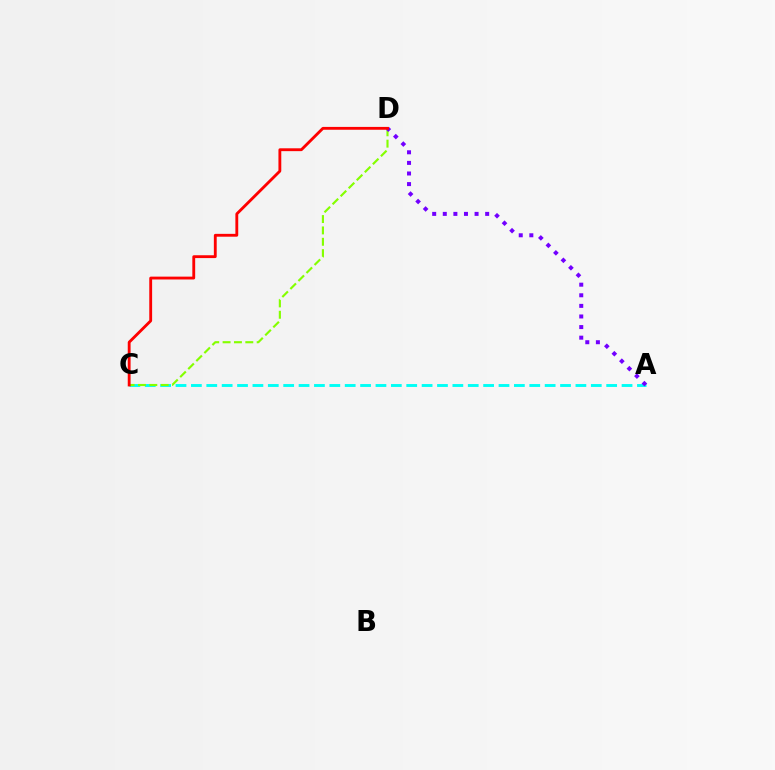{('A', 'C'): [{'color': '#00fff6', 'line_style': 'dashed', 'thickness': 2.09}], ('C', 'D'): [{'color': '#84ff00', 'line_style': 'dashed', 'thickness': 1.54}, {'color': '#ff0000', 'line_style': 'solid', 'thickness': 2.05}], ('A', 'D'): [{'color': '#7200ff', 'line_style': 'dotted', 'thickness': 2.88}]}